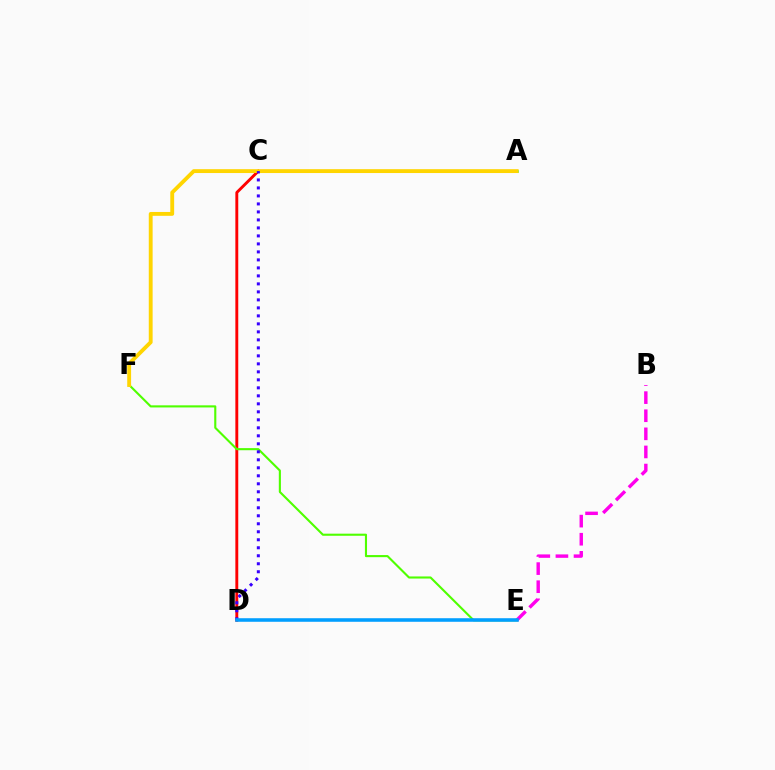{('C', 'D'): [{'color': '#ff0000', 'line_style': 'solid', 'thickness': 2.09}, {'color': '#3700ff', 'line_style': 'dotted', 'thickness': 2.17}], ('A', 'C'): [{'color': '#00ff86', 'line_style': 'solid', 'thickness': 1.85}], ('E', 'F'): [{'color': '#4fff00', 'line_style': 'solid', 'thickness': 1.52}], ('B', 'E'): [{'color': '#ff00ed', 'line_style': 'dashed', 'thickness': 2.46}], ('A', 'F'): [{'color': '#ffd500', 'line_style': 'solid', 'thickness': 2.78}], ('D', 'E'): [{'color': '#009eff', 'line_style': 'solid', 'thickness': 2.56}]}